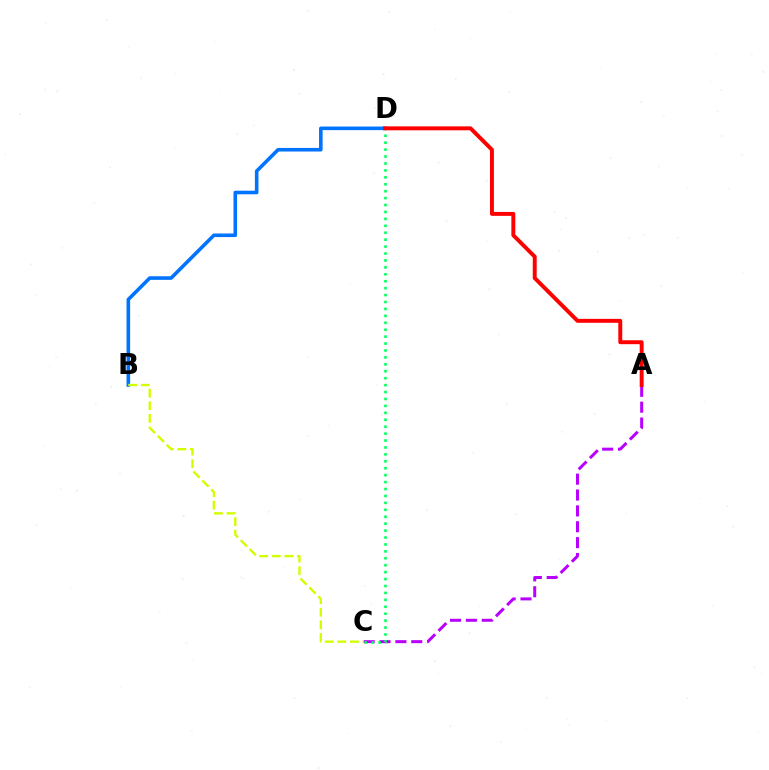{('B', 'D'): [{'color': '#0074ff', 'line_style': 'solid', 'thickness': 2.59}], ('A', 'C'): [{'color': '#b900ff', 'line_style': 'dashed', 'thickness': 2.16}], ('C', 'D'): [{'color': '#00ff5c', 'line_style': 'dotted', 'thickness': 1.88}], ('A', 'D'): [{'color': '#ff0000', 'line_style': 'solid', 'thickness': 2.83}], ('B', 'C'): [{'color': '#d1ff00', 'line_style': 'dashed', 'thickness': 1.71}]}